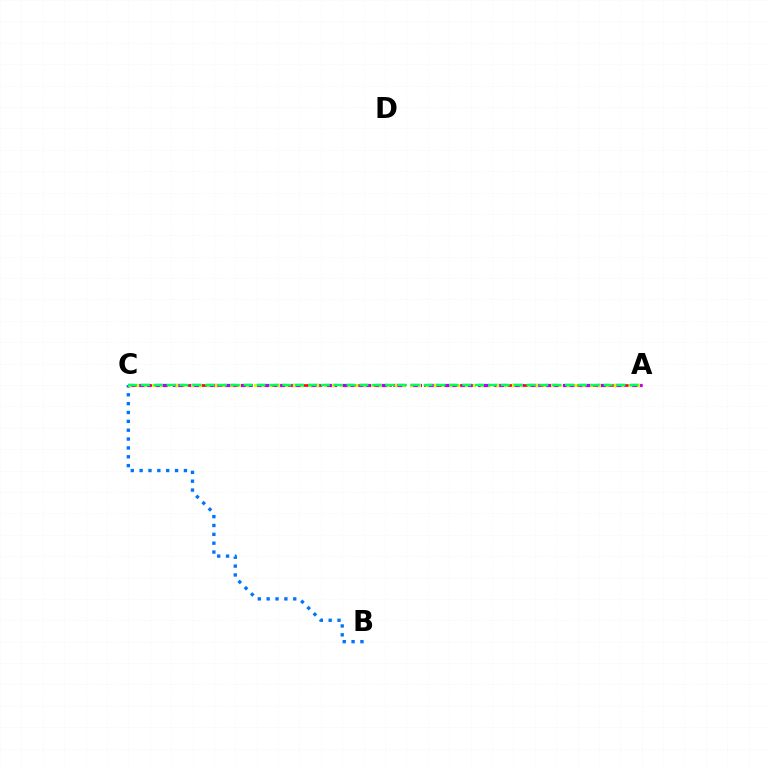{('A', 'C'): [{'color': '#ff0000', 'line_style': 'dashed', 'thickness': 1.89}, {'color': '#b900ff', 'line_style': 'dashed', 'thickness': 2.3}, {'color': '#d1ff00', 'line_style': 'dotted', 'thickness': 2.13}, {'color': '#00ff5c', 'line_style': 'dashed', 'thickness': 1.75}], ('B', 'C'): [{'color': '#0074ff', 'line_style': 'dotted', 'thickness': 2.41}]}